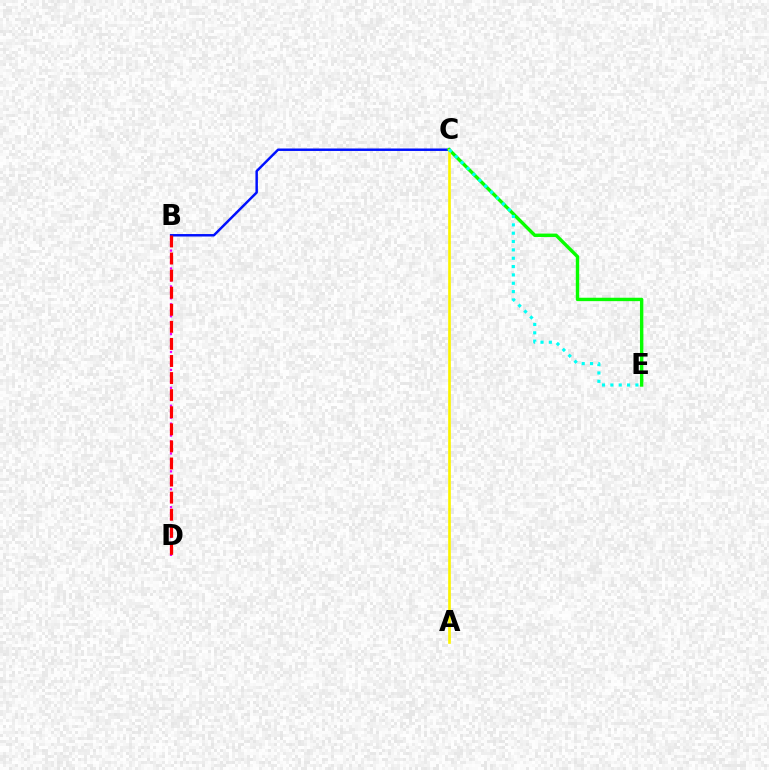{('B', 'C'): [{'color': '#0010ff', 'line_style': 'solid', 'thickness': 1.78}], ('B', 'D'): [{'color': '#ee00ff', 'line_style': 'dotted', 'thickness': 1.62}, {'color': '#ff0000', 'line_style': 'dashed', 'thickness': 2.32}], ('C', 'E'): [{'color': '#08ff00', 'line_style': 'solid', 'thickness': 2.45}, {'color': '#00fff6', 'line_style': 'dotted', 'thickness': 2.27}], ('A', 'C'): [{'color': '#fcf500', 'line_style': 'solid', 'thickness': 1.91}]}